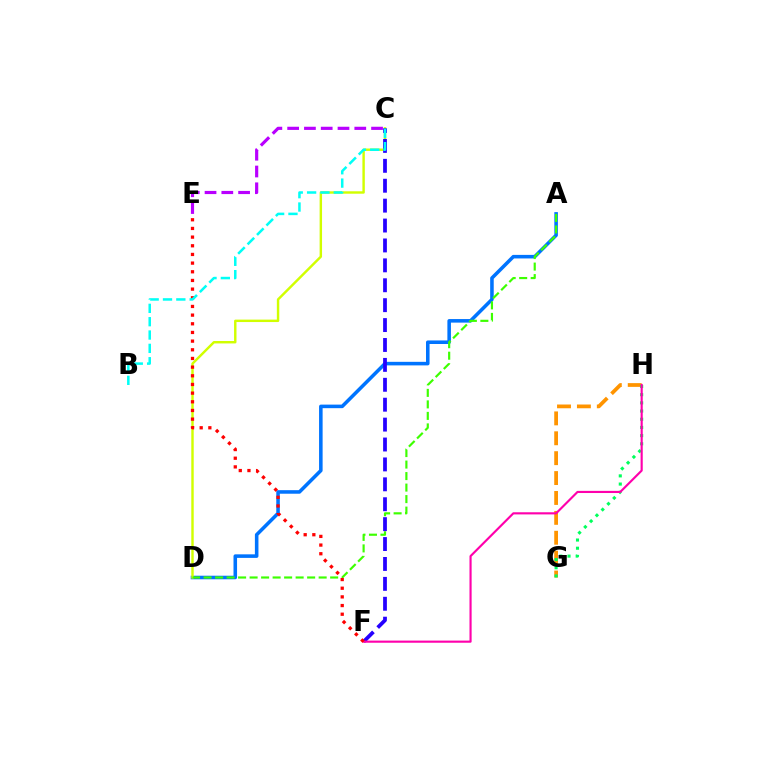{('A', 'D'): [{'color': '#0074ff', 'line_style': 'solid', 'thickness': 2.56}, {'color': '#3dff00', 'line_style': 'dashed', 'thickness': 1.56}], ('G', 'H'): [{'color': '#ff9400', 'line_style': 'dashed', 'thickness': 2.7}, {'color': '#00ff5c', 'line_style': 'dotted', 'thickness': 2.22}], ('C', 'E'): [{'color': '#b900ff', 'line_style': 'dashed', 'thickness': 2.28}], ('C', 'D'): [{'color': '#d1ff00', 'line_style': 'solid', 'thickness': 1.75}], ('C', 'F'): [{'color': '#2500ff', 'line_style': 'dashed', 'thickness': 2.7}], ('F', 'H'): [{'color': '#ff00ac', 'line_style': 'solid', 'thickness': 1.54}], ('E', 'F'): [{'color': '#ff0000', 'line_style': 'dotted', 'thickness': 2.35}], ('B', 'C'): [{'color': '#00fff6', 'line_style': 'dashed', 'thickness': 1.81}]}